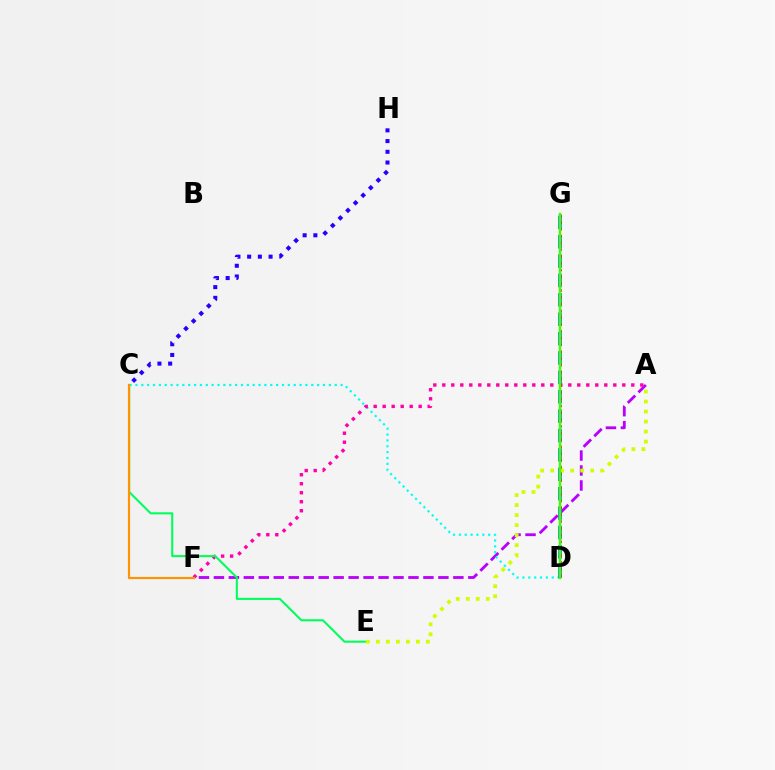{('C', 'H'): [{'color': '#2500ff', 'line_style': 'dotted', 'thickness': 2.91}], ('A', 'F'): [{'color': '#b900ff', 'line_style': 'dashed', 'thickness': 2.03}, {'color': '#ff00ac', 'line_style': 'dotted', 'thickness': 2.45}], ('C', 'D'): [{'color': '#00fff6', 'line_style': 'dotted', 'thickness': 1.59}], ('D', 'G'): [{'color': '#0074ff', 'line_style': 'dashed', 'thickness': 2.63}, {'color': '#ff0000', 'line_style': 'dotted', 'thickness': 1.85}, {'color': '#3dff00', 'line_style': 'solid', 'thickness': 1.8}], ('C', 'E'): [{'color': '#00ff5c', 'line_style': 'solid', 'thickness': 1.5}], ('A', 'E'): [{'color': '#d1ff00', 'line_style': 'dotted', 'thickness': 2.72}], ('C', 'F'): [{'color': '#ff9400', 'line_style': 'solid', 'thickness': 1.57}]}